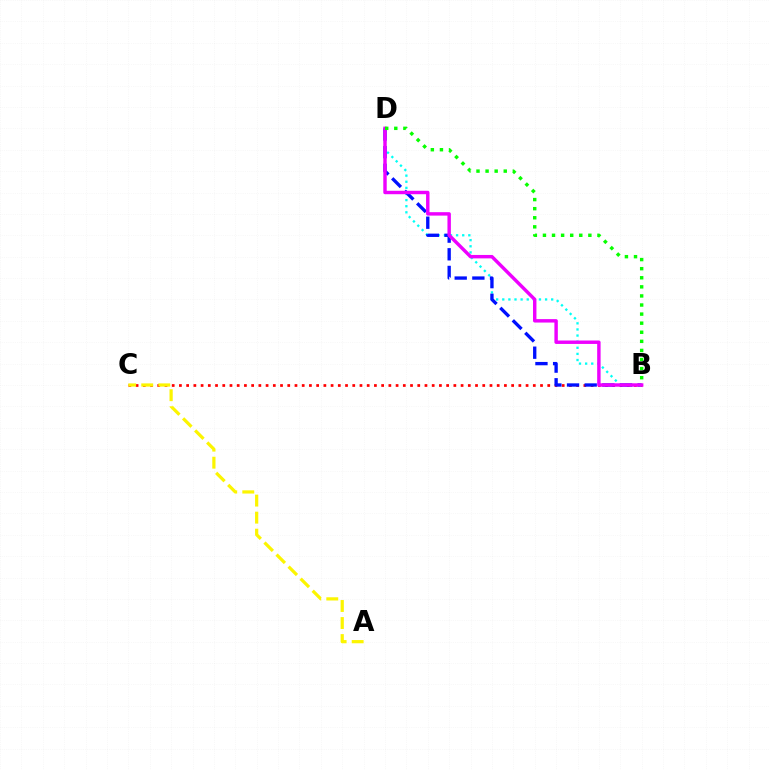{('B', 'C'): [{'color': '#ff0000', 'line_style': 'dotted', 'thickness': 1.96}], ('B', 'D'): [{'color': '#00fff6', 'line_style': 'dotted', 'thickness': 1.66}, {'color': '#0010ff', 'line_style': 'dashed', 'thickness': 2.4}, {'color': '#ee00ff', 'line_style': 'solid', 'thickness': 2.47}, {'color': '#08ff00', 'line_style': 'dotted', 'thickness': 2.47}], ('A', 'C'): [{'color': '#fcf500', 'line_style': 'dashed', 'thickness': 2.31}]}